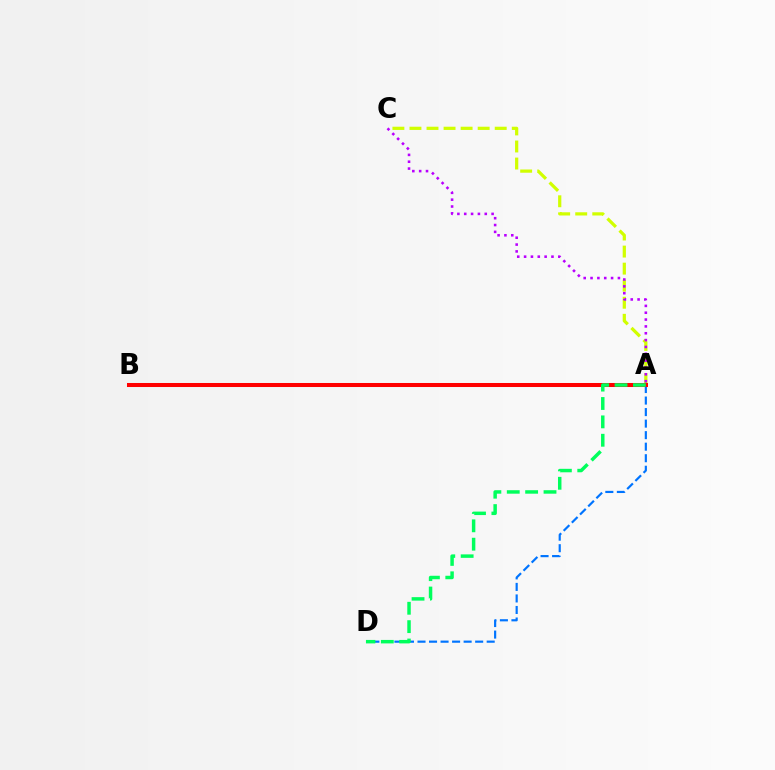{('A', 'C'): [{'color': '#d1ff00', 'line_style': 'dashed', 'thickness': 2.32}, {'color': '#b900ff', 'line_style': 'dotted', 'thickness': 1.86}], ('A', 'D'): [{'color': '#0074ff', 'line_style': 'dashed', 'thickness': 1.57}, {'color': '#00ff5c', 'line_style': 'dashed', 'thickness': 2.5}], ('A', 'B'): [{'color': '#ff0000', 'line_style': 'solid', 'thickness': 2.89}]}